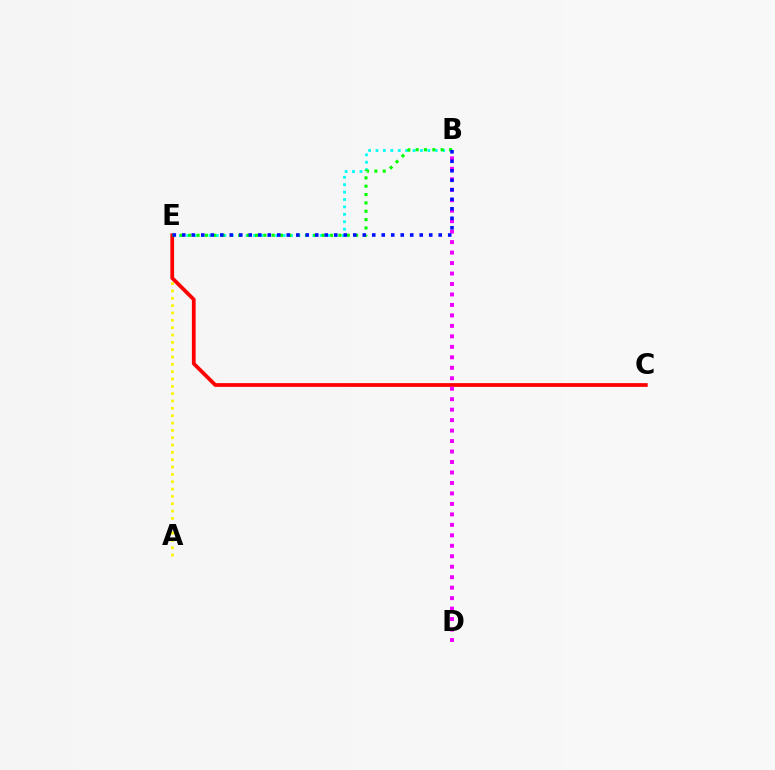{('B', 'E'): [{'color': '#00fff6', 'line_style': 'dotted', 'thickness': 2.01}, {'color': '#08ff00', 'line_style': 'dotted', 'thickness': 2.27}, {'color': '#0010ff', 'line_style': 'dotted', 'thickness': 2.58}], ('A', 'E'): [{'color': '#fcf500', 'line_style': 'dotted', 'thickness': 1.99}], ('C', 'E'): [{'color': '#ff0000', 'line_style': 'solid', 'thickness': 2.69}], ('B', 'D'): [{'color': '#ee00ff', 'line_style': 'dotted', 'thickness': 2.85}]}